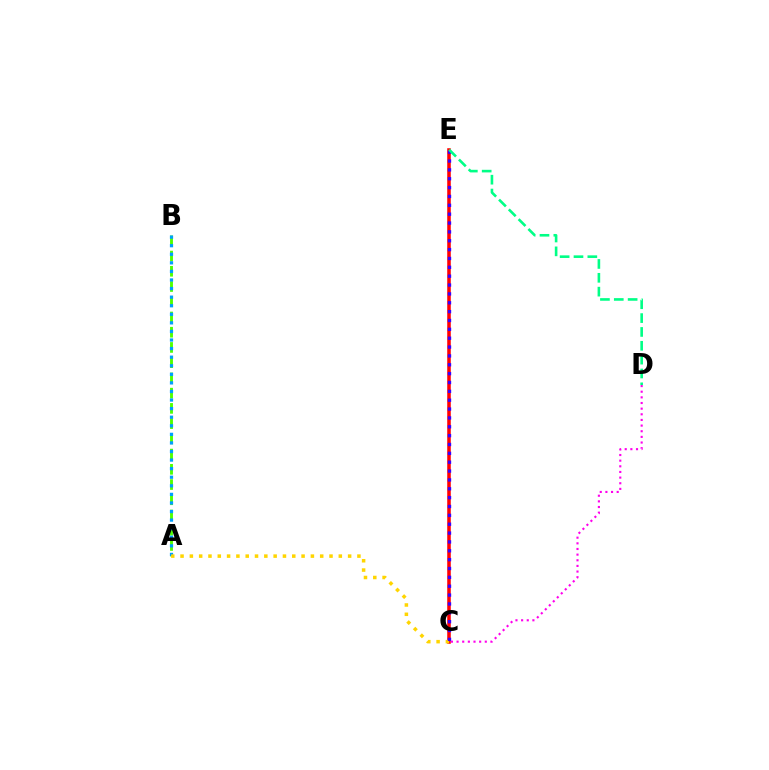{('A', 'B'): [{'color': '#4fff00', 'line_style': 'dashed', 'thickness': 2.07}, {'color': '#009eff', 'line_style': 'dotted', 'thickness': 2.33}], ('C', 'E'): [{'color': '#ff0000', 'line_style': 'solid', 'thickness': 2.55}, {'color': '#3700ff', 'line_style': 'dotted', 'thickness': 2.41}], ('A', 'C'): [{'color': '#ffd500', 'line_style': 'dotted', 'thickness': 2.53}], ('D', 'E'): [{'color': '#00ff86', 'line_style': 'dashed', 'thickness': 1.88}], ('C', 'D'): [{'color': '#ff00ed', 'line_style': 'dotted', 'thickness': 1.53}]}